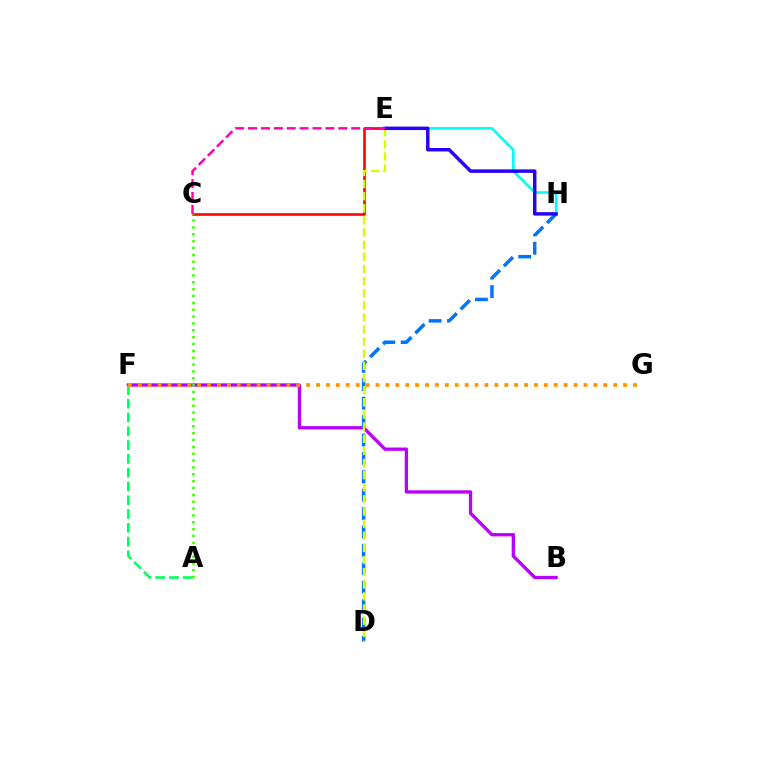{('C', 'E'): [{'color': '#ff0000', 'line_style': 'solid', 'thickness': 1.88}, {'color': '#ff00ac', 'line_style': 'dashed', 'thickness': 1.75}], ('B', 'F'): [{'color': '#b900ff', 'line_style': 'solid', 'thickness': 2.38}], ('D', 'H'): [{'color': '#0074ff', 'line_style': 'dashed', 'thickness': 2.5}], ('D', 'E'): [{'color': '#d1ff00', 'line_style': 'dashed', 'thickness': 1.65}], ('E', 'H'): [{'color': '#00fff6', 'line_style': 'solid', 'thickness': 1.9}, {'color': '#2500ff', 'line_style': 'solid', 'thickness': 2.49}], ('A', 'F'): [{'color': '#00ff5c', 'line_style': 'dashed', 'thickness': 1.87}], ('A', 'C'): [{'color': '#3dff00', 'line_style': 'dotted', 'thickness': 1.86}], ('F', 'G'): [{'color': '#ff9400', 'line_style': 'dotted', 'thickness': 2.69}]}